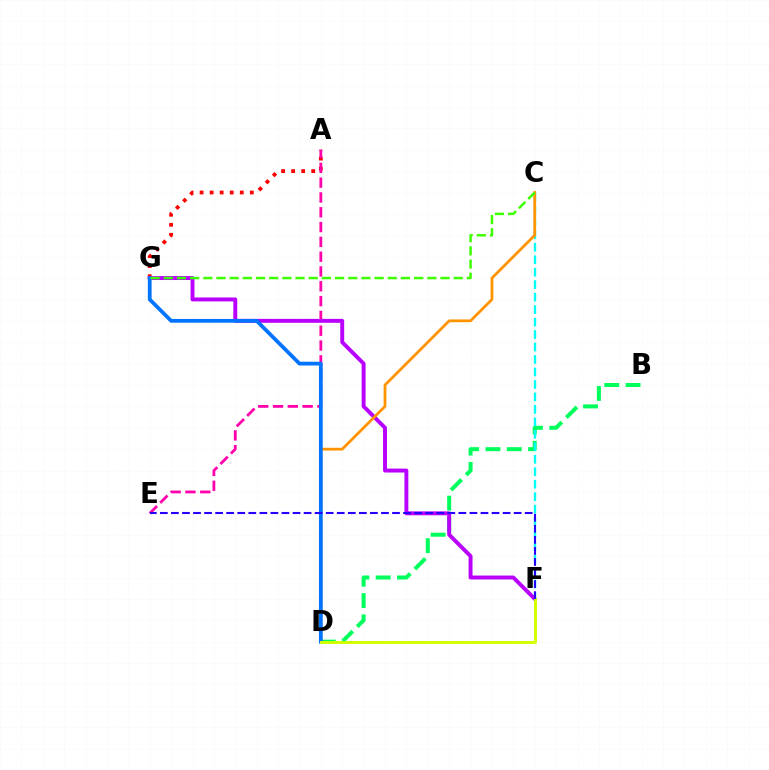{('A', 'G'): [{'color': '#ff0000', 'line_style': 'dotted', 'thickness': 2.73}], ('A', 'E'): [{'color': '#ff00ac', 'line_style': 'dashed', 'thickness': 2.01}], ('B', 'D'): [{'color': '#00ff5c', 'line_style': 'dashed', 'thickness': 2.89}], ('C', 'F'): [{'color': '#00fff6', 'line_style': 'dashed', 'thickness': 1.69}], ('F', 'G'): [{'color': '#b900ff', 'line_style': 'solid', 'thickness': 2.82}], ('C', 'D'): [{'color': '#ff9400', 'line_style': 'solid', 'thickness': 2.0}], ('D', 'G'): [{'color': '#0074ff', 'line_style': 'solid', 'thickness': 2.71}], ('D', 'F'): [{'color': '#d1ff00', 'line_style': 'solid', 'thickness': 2.12}], ('E', 'F'): [{'color': '#2500ff', 'line_style': 'dashed', 'thickness': 1.5}], ('C', 'G'): [{'color': '#3dff00', 'line_style': 'dashed', 'thickness': 1.79}]}